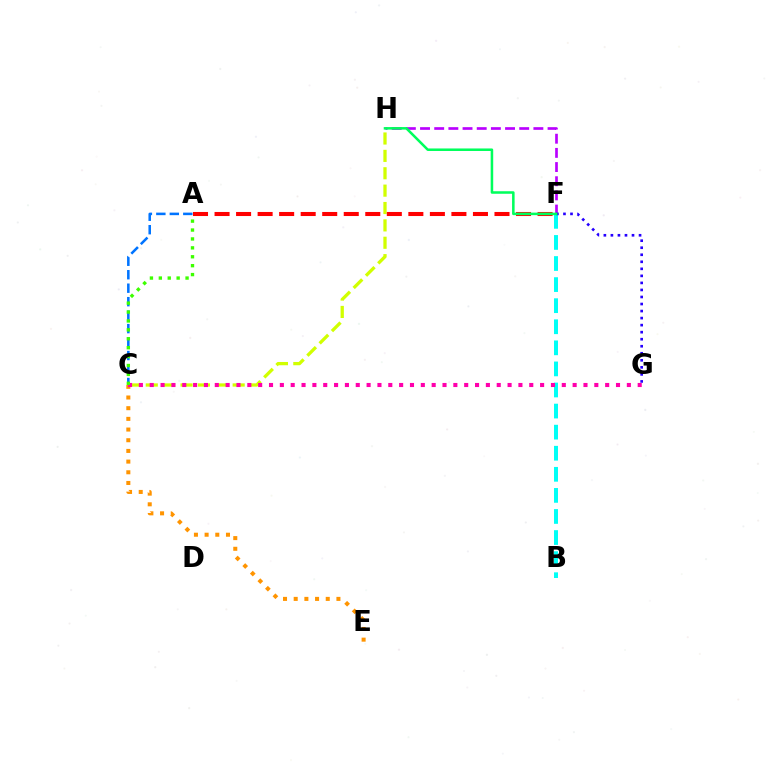{('A', 'C'): [{'color': '#0074ff', 'line_style': 'dashed', 'thickness': 1.83}, {'color': '#3dff00', 'line_style': 'dotted', 'thickness': 2.42}], ('B', 'F'): [{'color': '#00fff6', 'line_style': 'dashed', 'thickness': 2.86}], ('C', 'H'): [{'color': '#d1ff00', 'line_style': 'dashed', 'thickness': 2.36}], ('C', 'E'): [{'color': '#ff9400', 'line_style': 'dotted', 'thickness': 2.9}], ('A', 'F'): [{'color': '#ff0000', 'line_style': 'dashed', 'thickness': 2.93}], ('F', 'H'): [{'color': '#b900ff', 'line_style': 'dashed', 'thickness': 1.92}, {'color': '#00ff5c', 'line_style': 'solid', 'thickness': 1.82}], ('F', 'G'): [{'color': '#2500ff', 'line_style': 'dotted', 'thickness': 1.91}], ('C', 'G'): [{'color': '#ff00ac', 'line_style': 'dotted', 'thickness': 2.95}]}